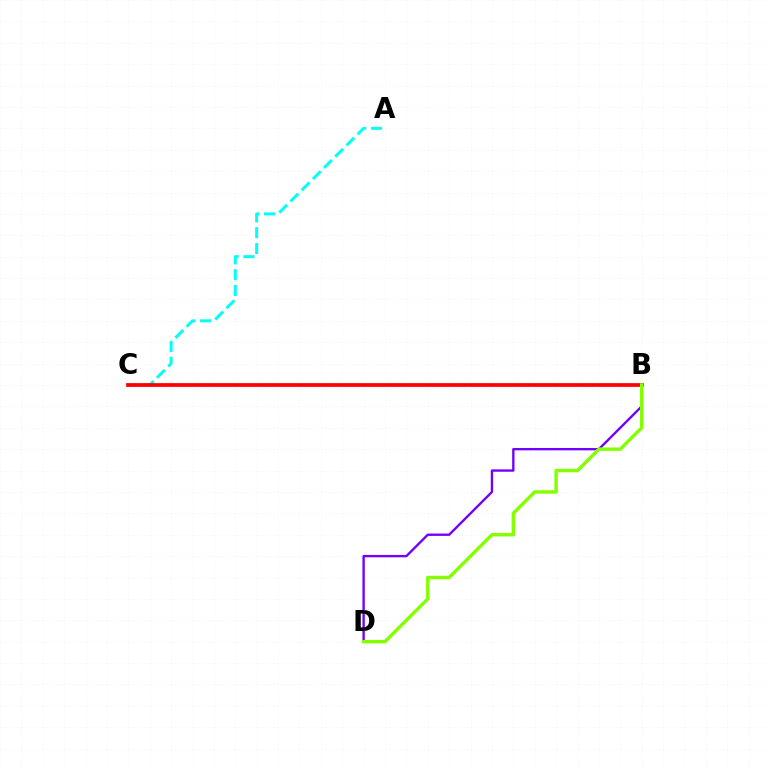{('B', 'D'): [{'color': '#7200ff', 'line_style': 'solid', 'thickness': 1.7}, {'color': '#84ff00', 'line_style': 'solid', 'thickness': 2.45}], ('A', 'C'): [{'color': '#00fff6', 'line_style': 'dashed', 'thickness': 2.15}], ('B', 'C'): [{'color': '#ff0000', 'line_style': 'solid', 'thickness': 2.69}]}